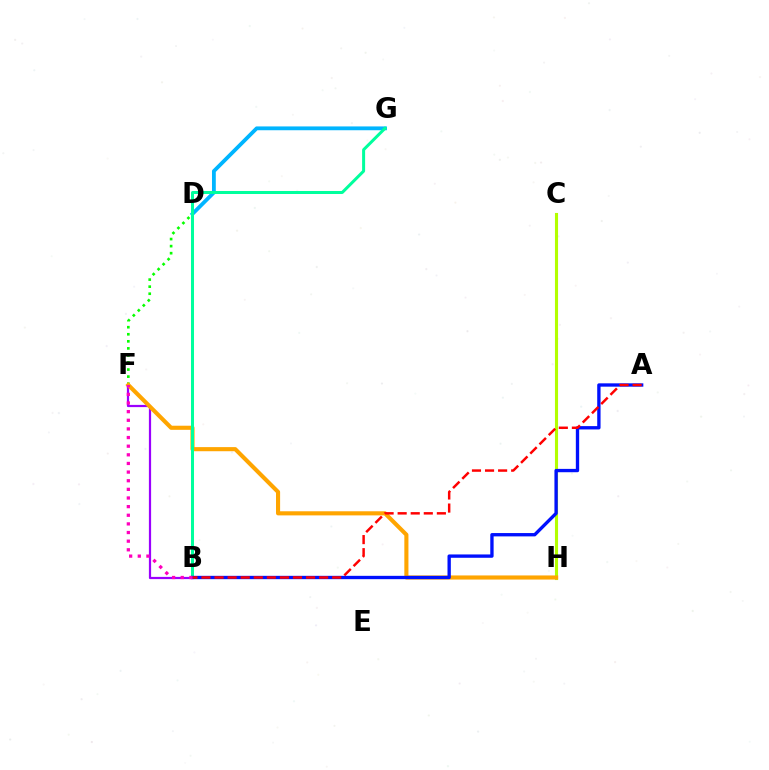{('C', 'H'): [{'color': '#b3ff00', 'line_style': 'solid', 'thickness': 2.23}], ('D', 'G'): [{'color': '#00b5ff', 'line_style': 'solid', 'thickness': 2.74}], ('D', 'F'): [{'color': '#08ff00', 'line_style': 'dotted', 'thickness': 1.92}], ('B', 'F'): [{'color': '#9b00ff', 'line_style': 'solid', 'thickness': 1.6}, {'color': '#ff00bd', 'line_style': 'dotted', 'thickness': 2.35}], ('F', 'H'): [{'color': '#ffa500', 'line_style': 'solid', 'thickness': 2.96}], ('B', 'G'): [{'color': '#00ff9d', 'line_style': 'solid', 'thickness': 2.17}], ('A', 'B'): [{'color': '#0010ff', 'line_style': 'solid', 'thickness': 2.4}, {'color': '#ff0000', 'line_style': 'dashed', 'thickness': 1.78}]}